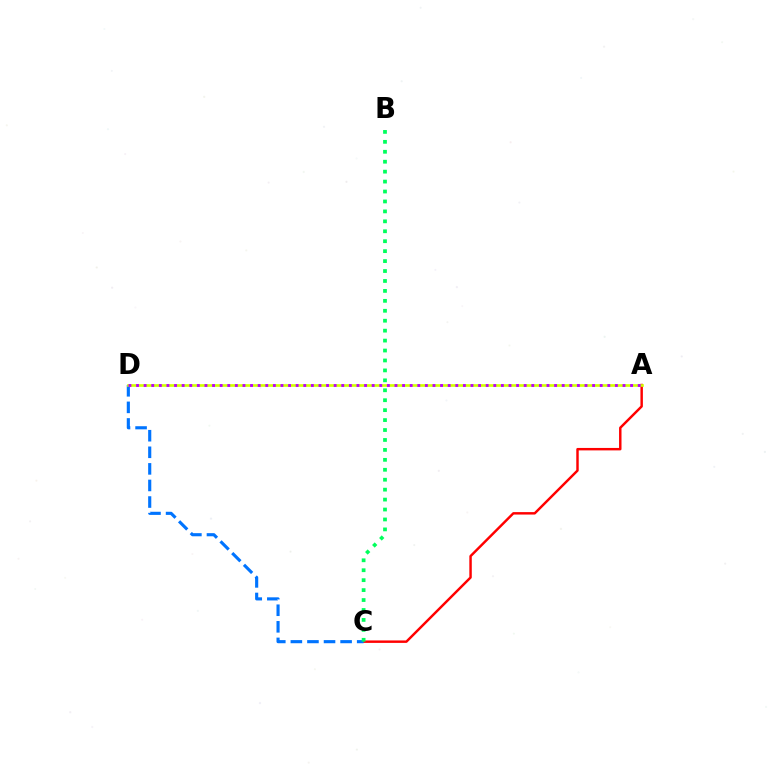{('A', 'C'): [{'color': '#ff0000', 'line_style': 'solid', 'thickness': 1.76}], ('C', 'D'): [{'color': '#0074ff', 'line_style': 'dashed', 'thickness': 2.25}], ('A', 'D'): [{'color': '#d1ff00', 'line_style': 'solid', 'thickness': 1.92}, {'color': '#b900ff', 'line_style': 'dotted', 'thickness': 2.07}], ('B', 'C'): [{'color': '#00ff5c', 'line_style': 'dotted', 'thickness': 2.7}]}